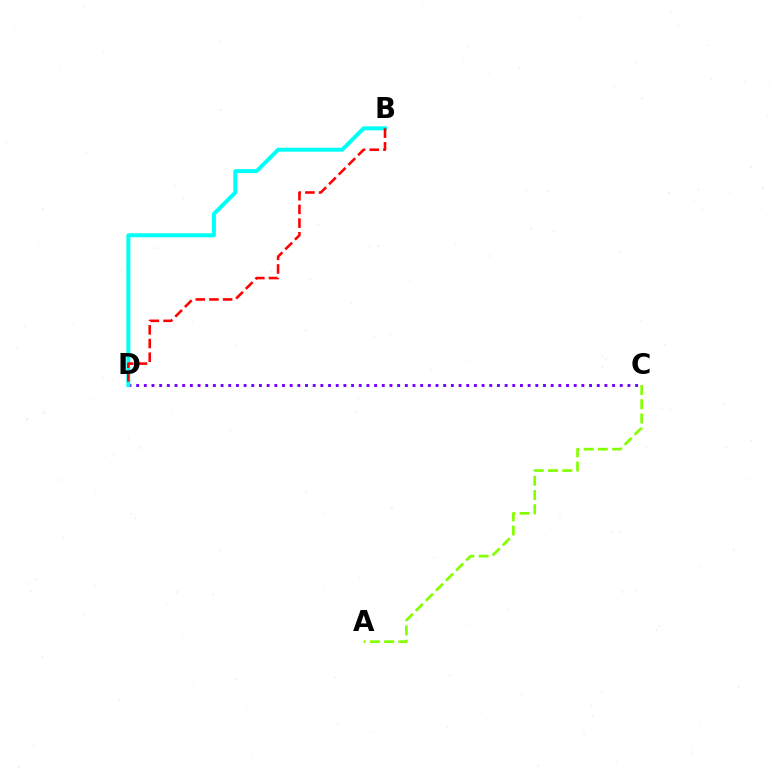{('C', 'D'): [{'color': '#7200ff', 'line_style': 'dotted', 'thickness': 2.09}], ('A', 'C'): [{'color': '#84ff00', 'line_style': 'dashed', 'thickness': 1.94}], ('B', 'D'): [{'color': '#00fff6', 'line_style': 'solid', 'thickness': 2.86}, {'color': '#ff0000', 'line_style': 'dashed', 'thickness': 1.86}]}